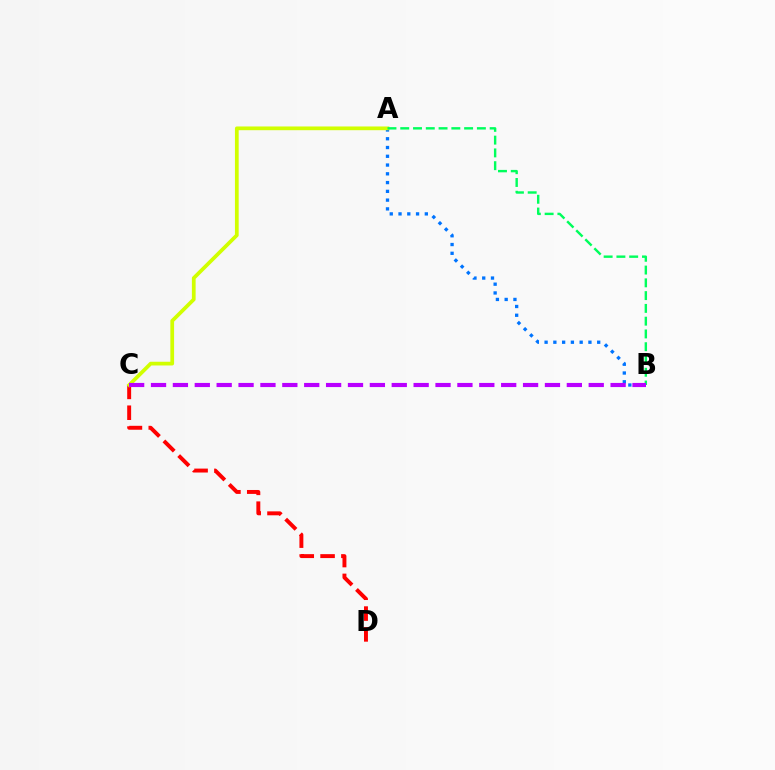{('C', 'D'): [{'color': '#ff0000', 'line_style': 'dashed', 'thickness': 2.83}], ('A', 'B'): [{'color': '#0074ff', 'line_style': 'dotted', 'thickness': 2.38}, {'color': '#00ff5c', 'line_style': 'dashed', 'thickness': 1.74}], ('A', 'C'): [{'color': '#d1ff00', 'line_style': 'solid', 'thickness': 2.69}], ('B', 'C'): [{'color': '#b900ff', 'line_style': 'dashed', 'thickness': 2.97}]}